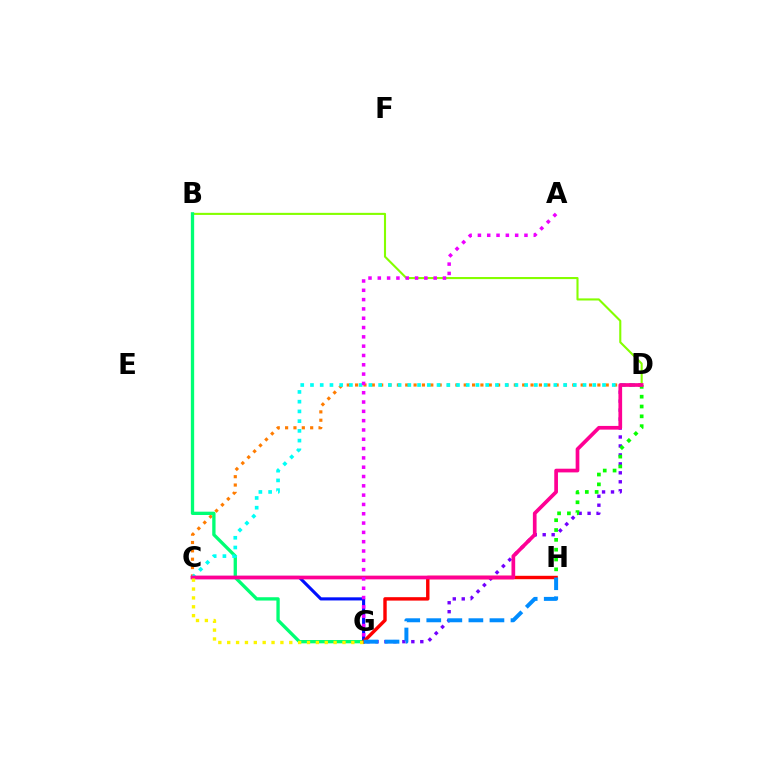{('B', 'D'): [{'color': '#84ff00', 'line_style': 'solid', 'thickness': 1.51}], ('D', 'G'): [{'color': '#7200ff', 'line_style': 'dotted', 'thickness': 2.43}], ('C', 'D'): [{'color': '#ff7c00', 'line_style': 'dotted', 'thickness': 2.27}, {'color': '#00fff6', 'line_style': 'dotted', 'thickness': 2.64}, {'color': '#ff0094', 'line_style': 'solid', 'thickness': 2.66}], ('C', 'G'): [{'color': '#0010ff', 'line_style': 'solid', 'thickness': 2.25}, {'color': '#fcf500', 'line_style': 'dotted', 'thickness': 2.41}], ('D', 'H'): [{'color': '#08ff00', 'line_style': 'dotted', 'thickness': 2.67}], ('B', 'G'): [{'color': '#00ff74', 'line_style': 'solid', 'thickness': 2.39}], ('G', 'H'): [{'color': '#ff0000', 'line_style': 'solid', 'thickness': 2.46}, {'color': '#008cff', 'line_style': 'dashed', 'thickness': 2.86}], ('A', 'G'): [{'color': '#ee00ff', 'line_style': 'dotted', 'thickness': 2.53}]}